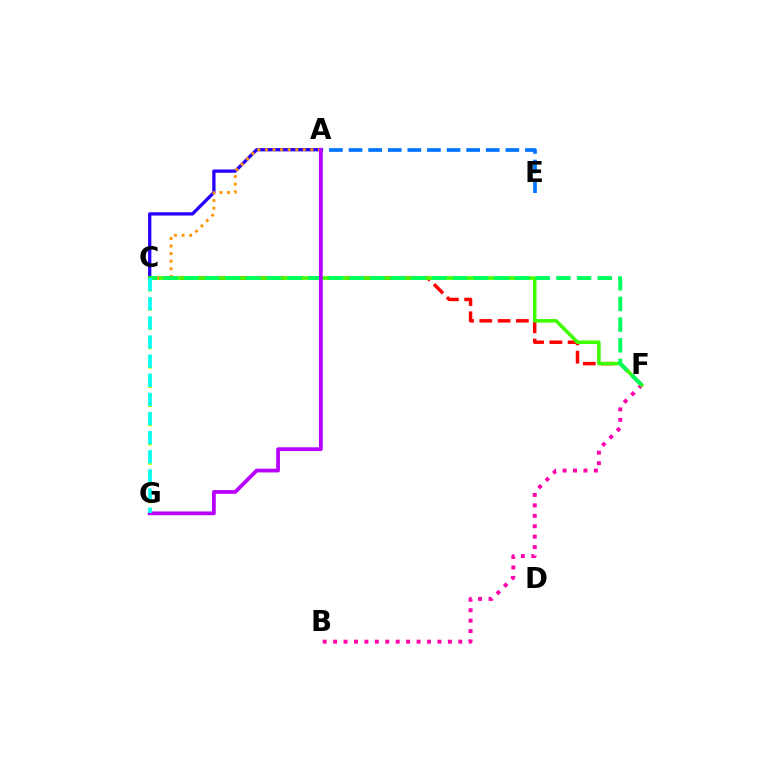{('C', 'F'): [{'color': '#ff0000', 'line_style': 'dashed', 'thickness': 2.48}, {'color': '#3dff00', 'line_style': 'solid', 'thickness': 2.55}, {'color': '#00ff5c', 'line_style': 'dashed', 'thickness': 2.81}], ('C', 'G'): [{'color': '#d1ff00', 'line_style': 'dotted', 'thickness': 2.61}, {'color': '#00fff6', 'line_style': 'dashed', 'thickness': 2.6}], ('A', 'C'): [{'color': '#2500ff', 'line_style': 'solid', 'thickness': 2.37}, {'color': '#ff9400', 'line_style': 'dotted', 'thickness': 2.06}], ('A', 'E'): [{'color': '#0074ff', 'line_style': 'dashed', 'thickness': 2.66}], ('B', 'F'): [{'color': '#ff00ac', 'line_style': 'dotted', 'thickness': 2.83}], ('A', 'G'): [{'color': '#b900ff', 'line_style': 'solid', 'thickness': 2.71}]}